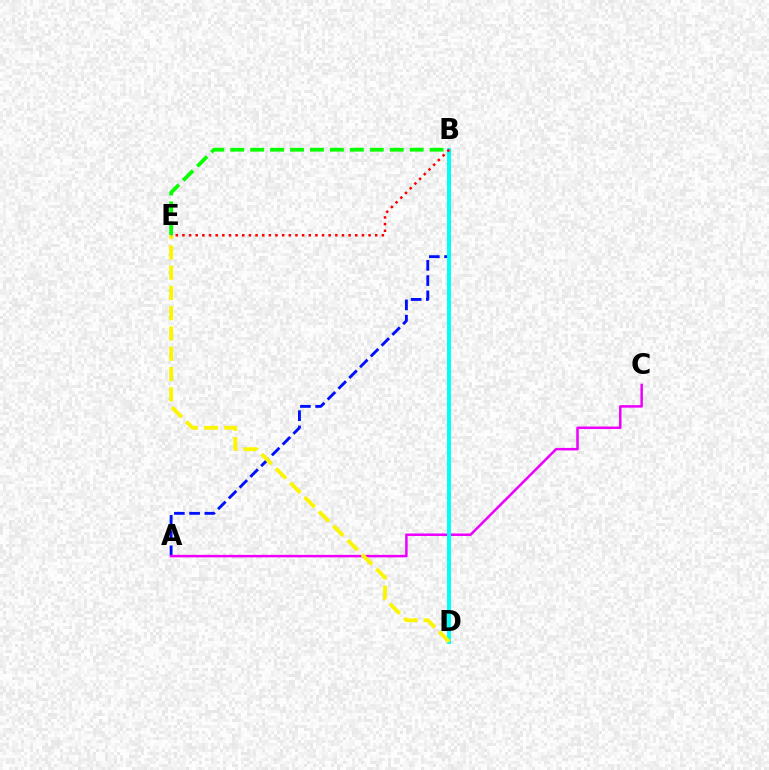{('A', 'B'): [{'color': '#0010ff', 'line_style': 'dashed', 'thickness': 2.07}], ('A', 'C'): [{'color': '#ee00ff', 'line_style': 'solid', 'thickness': 1.8}], ('B', 'D'): [{'color': '#00fff6', 'line_style': 'solid', 'thickness': 2.81}], ('B', 'E'): [{'color': '#08ff00', 'line_style': 'dashed', 'thickness': 2.71}, {'color': '#ff0000', 'line_style': 'dotted', 'thickness': 1.81}], ('D', 'E'): [{'color': '#fcf500', 'line_style': 'dashed', 'thickness': 2.75}]}